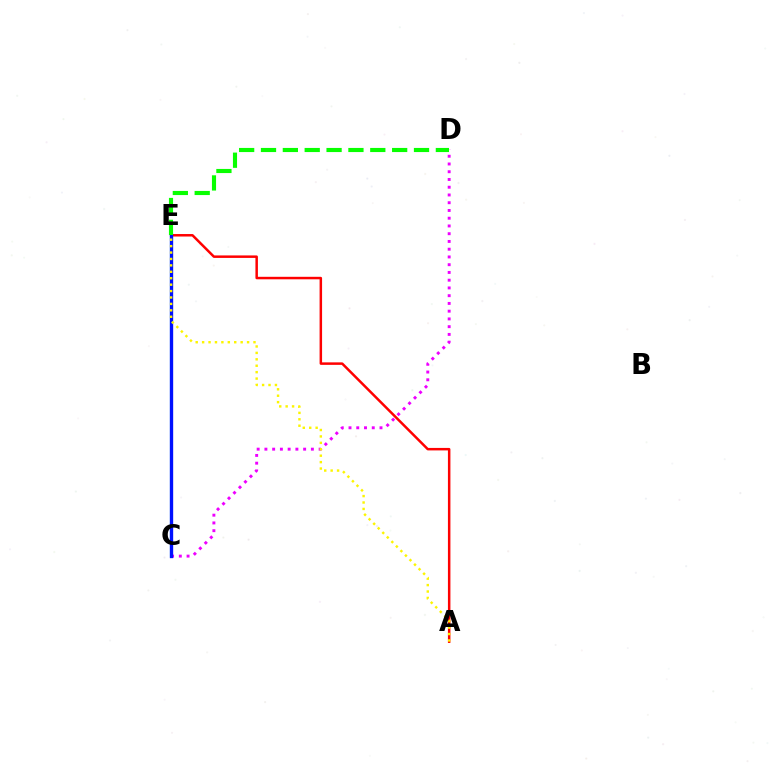{('A', 'E'): [{'color': '#ff0000', 'line_style': 'solid', 'thickness': 1.79}, {'color': '#fcf500', 'line_style': 'dotted', 'thickness': 1.74}], ('C', 'E'): [{'color': '#00fff6', 'line_style': 'solid', 'thickness': 1.52}, {'color': '#0010ff', 'line_style': 'solid', 'thickness': 2.41}], ('C', 'D'): [{'color': '#ee00ff', 'line_style': 'dotted', 'thickness': 2.1}], ('D', 'E'): [{'color': '#08ff00', 'line_style': 'dashed', 'thickness': 2.97}]}